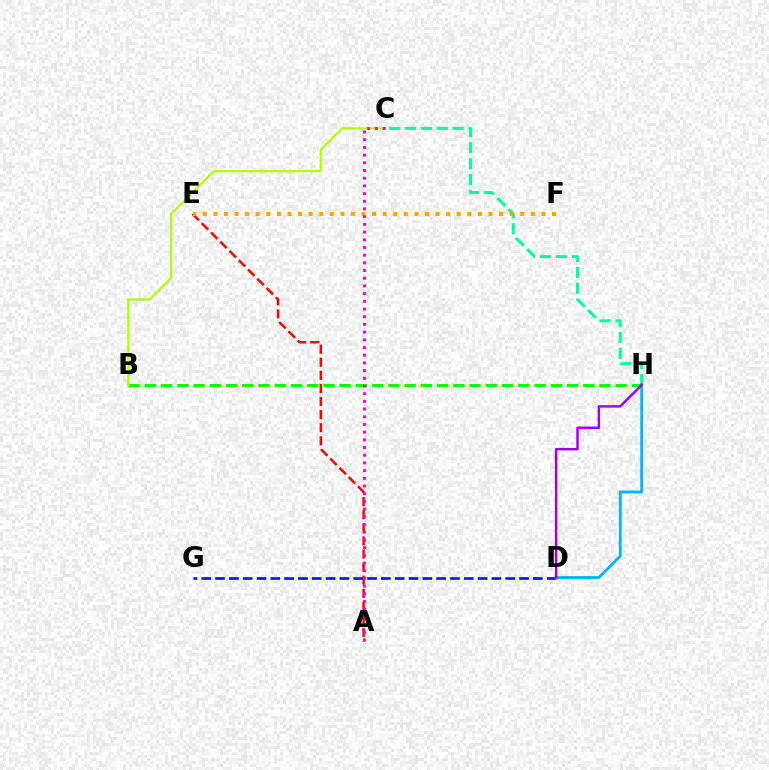{('A', 'E'): [{'color': '#ff0000', 'line_style': 'dashed', 'thickness': 1.78}], ('D', 'G'): [{'color': '#0010ff', 'line_style': 'dashed', 'thickness': 1.88}], ('C', 'H'): [{'color': '#00ff9d', 'line_style': 'dashed', 'thickness': 2.16}], ('E', 'F'): [{'color': '#ffa500', 'line_style': 'dotted', 'thickness': 2.88}], ('D', 'H'): [{'color': '#00b5ff', 'line_style': 'solid', 'thickness': 2.01}, {'color': '#9b00ff', 'line_style': 'solid', 'thickness': 1.76}], ('B', 'H'): [{'color': '#08ff00', 'line_style': 'dashed', 'thickness': 2.21}], ('B', 'C'): [{'color': '#b3ff00', 'line_style': 'solid', 'thickness': 1.6}], ('A', 'C'): [{'color': '#ff00bd', 'line_style': 'dotted', 'thickness': 2.09}]}